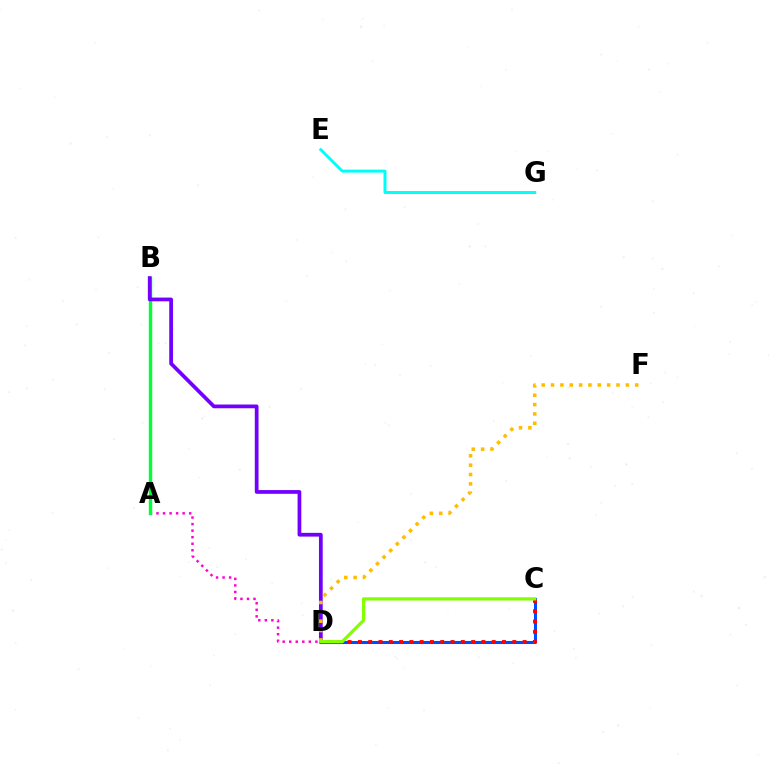{('C', 'D'): [{'color': '#004bff', 'line_style': 'solid', 'thickness': 2.19}, {'color': '#ff0000', 'line_style': 'dotted', 'thickness': 2.8}, {'color': '#84ff00', 'line_style': 'solid', 'thickness': 2.33}], ('A', 'D'): [{'color': '#ff00cf', 'line_style': 'dotted', 'thickness': 1.78}], ('E', 'G'): [{'color': '#00fff6', 'line_style': 'solid', 'thickness': 2.14}], ('A', 'B'): [{'color': '#00ff39', 'line_style': 'solid', 'thickness': 2.46}], ('B', 'D'): [{'color': '#7200ff', 'line_style': 'solid', 'thickness': 2.69}], ('D', 'F'): [{'color': '#ffbd00', 'line_style': 'dotted', 'thickness': 2.54}]}